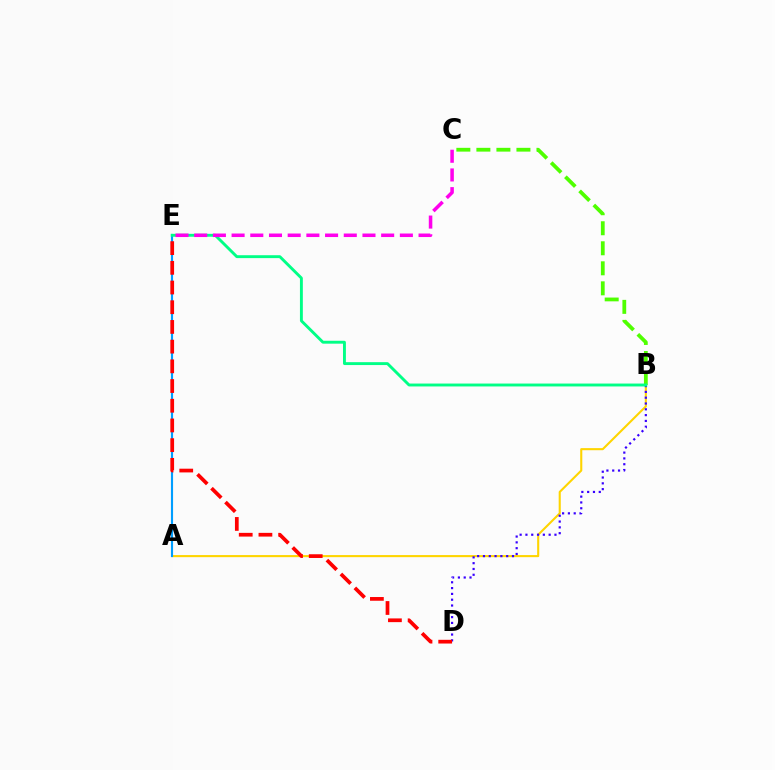{('A', 'B'): [{'color': '#ffd500', 'line_style': 'solid', 'thickness': 1.51}], ('A', 'E'): [{'color': '#009eff', 'line_style': 'solid', 'thickness': 1.54}], ('B', 'D'): [{'color': '#3700ff', 'line_style': 'dotted', 'thickness': 1.58}], ('B', 'C'): [{'color': '#4fff00', 'line_style': 'dashed', 'thickness': 2.72}], ('B', 'E'): [{'color': '#00ff86', 'line_style': 'solid', 'thickness': 2.08}], ('C', 'E'): [{'color': '#ff00ed', 'line_style': 'dashed', 'thickness': 2.54}], ('D', 'E'): [{'color': '#ff0000', 'line_style': 'dashed', 'thickness': 2.68}]}